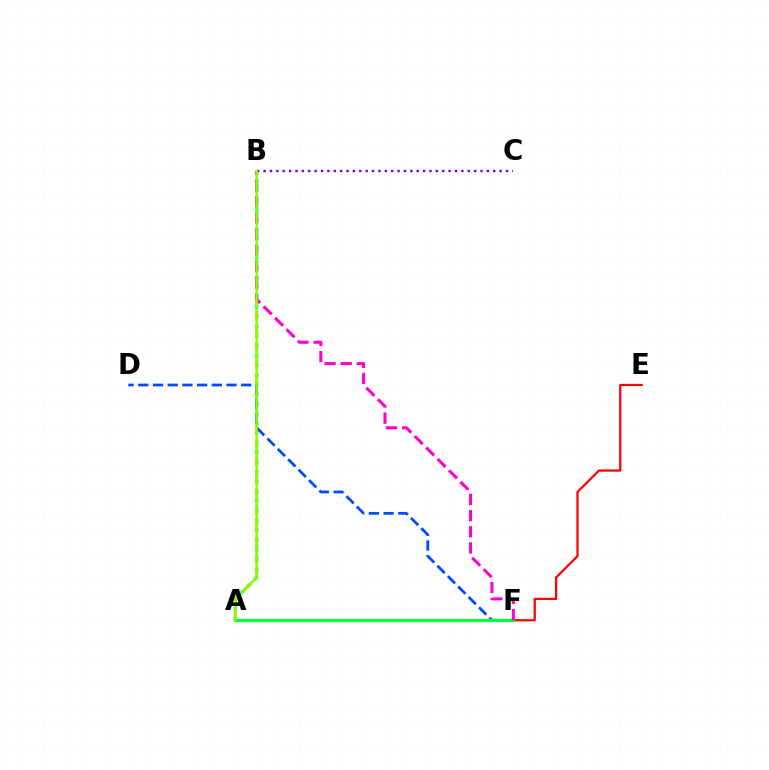{('A', 'B'): [{'color': '#00fff6', 'line_style': 'dotted', 'thickness': 2.64}, {'color': '#ffbd00', 'line_style': 'dashed', 'thickness': 2.2}, {'color': '#84ff00', 'line_style': 'solid', 'thickness': 1.7}], ('B', 'C'): [{'color': '#7200ff', 'line_style': 'dotted', 'thickness': 1.73}], ('D', 'F'): [{'color': '#004bff', 'line_style': 'dashed', 'thickness': 2.0}], ('E', 'F'): [{'color': '#ff0000', 'line_style': 'solid', 'thickness': 1.61}], ('A', 'F'): [{'color': '#00ff39', 'line_style': 'solid', 'thickness': 2.3}], ('B', 'F'): [{'color': '#ff00cf', 'line_style': 'dashed', 'thickness': 2.2}]}